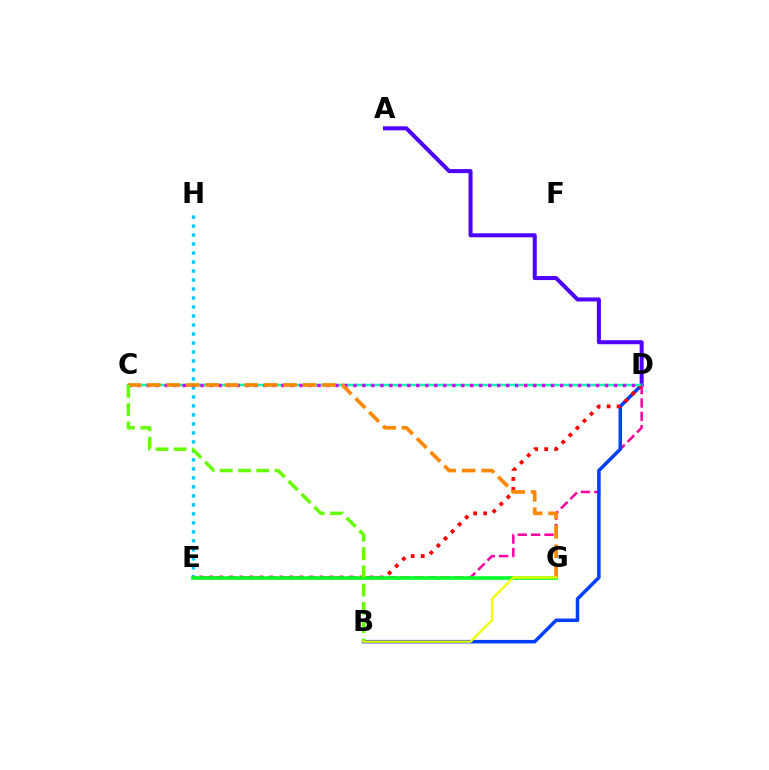{('A', 'D'): [{'color': '#4f00ff', 'line_style': 'solid', 'thickness': 2.89}], ('E', 'H'): [{'color': '#00c7ff', 'line_style': 'dotted', 'thickness': 2.44}], ('D', 'E'): [{'color': '#ff00a0', 'line_style': 'dashed', 'thickness': 1.81}, {'color': '#ff0000', 'line_style': 'dotted', 'thickness': 2.72}], ('B', 'D'): [{'color': '#003fff', 'line_style': 'solid', 'thickness': 2.53}], ('E', 'G'): [{'color': '#00ff27', 'line_style': 'solid', 'thickness': 2.59}], ('C', 'D'): [{'color': '#00ffaf', 'line_style': 'solid', 'thickness': 1.79}, {'color': '#d600ff', 'line_style': 'dotted', 'thickness': 2.44}], ('C', 'G'): [{'color': '#ff8800', 'line_style': 'dashed', 'thickness': 2.64}], ('B', 'C'): [{'color': '#66ff00', 'line_style': 'dashed', 'thickness': 2.48}], ('B', 'G'): [{'color': '#eeff00', 'line_style': 'solid', 'thickness': 1.65}]}